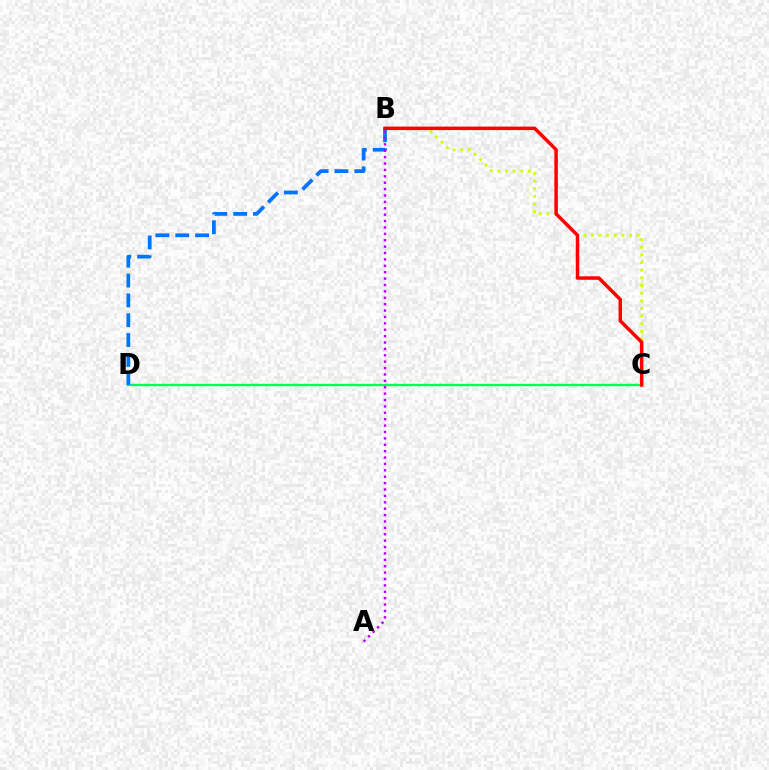{('C', 'D'): [{'color': '#00ff5c', 'line_style': 'solid', 'thickness': 1.69}], ('B', 'C'): [{'color': '#d1ff00', 'line_style': 'dotted', 'thickness': 2.08}, {'color': '#ff0000', 'line_style': 'solid', 'thickness': 2.5}], ('B', 'D'): [{'color': '#0074ff', 'line_style': 'dashed', 'thickness': 2.69}], ('A', 'B'): [{'color': '#b900ff', 'line_style': 'dotted', 'thickness': 1.74}]}